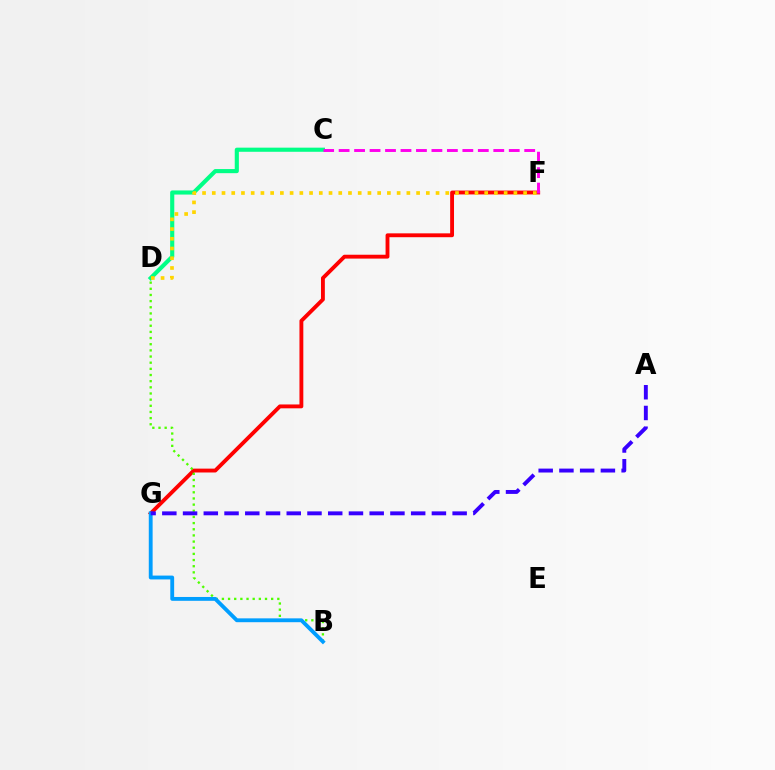{('C', 'D'): [{'color': '#00ff86', 'line_style': 'solid', 'thickness': 2.97}], ('F', 'G'): [{'color': '#ff0000', 'line_style': 'solid', 'thickness': 2.78}], ('D', 'F'): [{'color': '#ffd500', 'line_style': 'dotted', 'thickness': 2.64}], ('B', 'D'): [{'color': '#4fff00', 'line_style': 'dotted', 'thickness': 1.67}], ('B', 'G'): [{'color': '#009eff', 'line_style': 'solid', 'thickness': 2.77}], ('C', 'F'): [{'color': '#ff00ed', 'line_style': 'dashed', 'thickness': 2.1}], ('A', 'G'): [{'color': '#3700ff', 'line_style': 'dashed', 'thickness': 2.82}]}